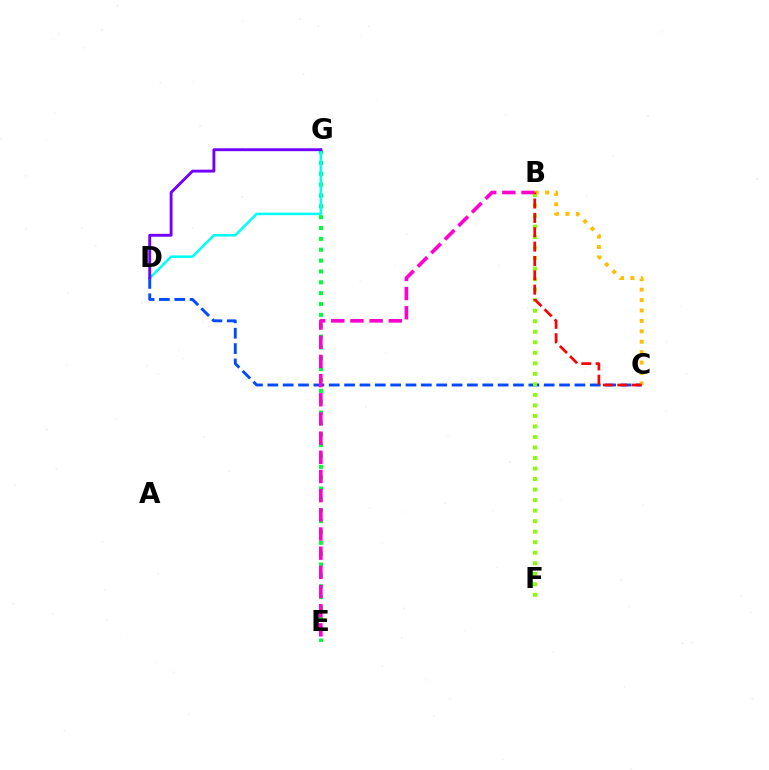{('C', 'D'): [{'color': '#004bff', 'line_style': 'dashed', 'thickness': 2.09}], ('E', 'G'): [{'color': '#00ff39', 'line_style': 'dotted', 'thickness': 2.95}], ('D', 'G'): [{'color': '#00fff6', 'line_style': 'solid', 'thickness': 1.82}, {'color': '#7200ff', 'line_style': 'solid', 'thickness': 2.08}], ('B', 'E'): [{'color': '#ff00cf', 'line_style': 'dashed', 'thickness': 2.61}], ('B', 'F'): [{'color': '#84ff00', 'line_style': 'dotted', 'thickness': 2.86}], ('B', 'C'): [{'color': '#ffbd00', 'line_style': 'dotted', 'thickness': 2.83}, {'color': '#ff0000', 'line_style': 'dashed', 'thickness': 1.95}]}